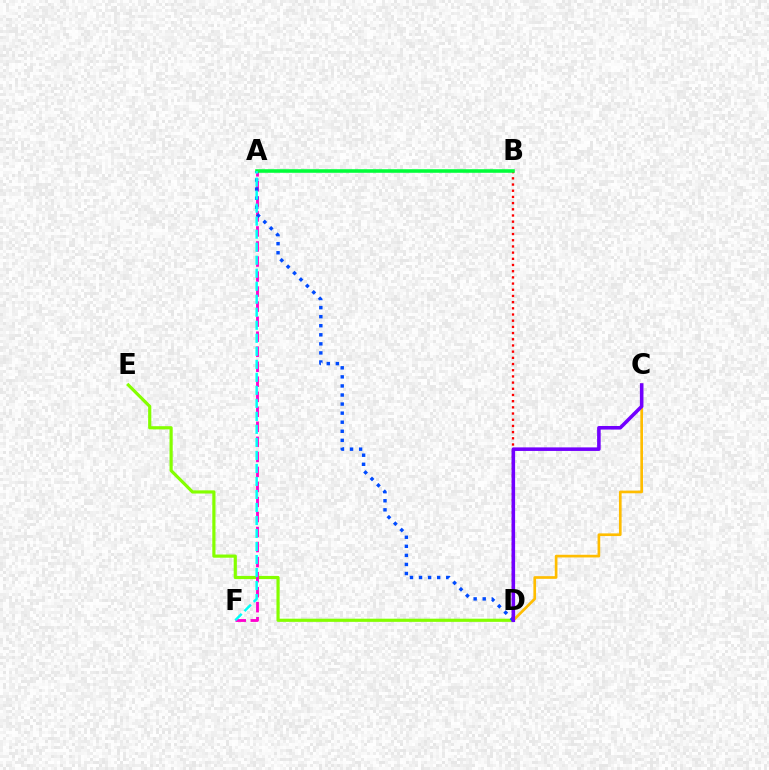{('D', 'E'): [{'color': '#84ff00', 'line_style': 'solid', 'thickness': 2.28}], ('A', 'F'): [{'color': '#ff00cf', 'line_style': 'dashed', 'thickness': 2.04}, {'color': '#00fff6', 'line_style': 'dashed', 'thickness': 1.77}], ('C', 'D'): [{'color': '#ffbd00', 'line_style': 'solid', 'thickness': 1.92}, {'color': '#7200ff', 'line_style': 'solid', 'thickness': 2.56}], ('A', 'D'): [{'color': '#004bff', 'line_style': 'dotted', 'thickness': 2.46}], ('B', 'D'): [{'color': '#ff0000', 'line_style': 'dotted', 'thickness': 1.68}], ('A', 'B'): [{'color': '#00ff39', 'line_style': 'solid', 'thickness': 2.57}]}